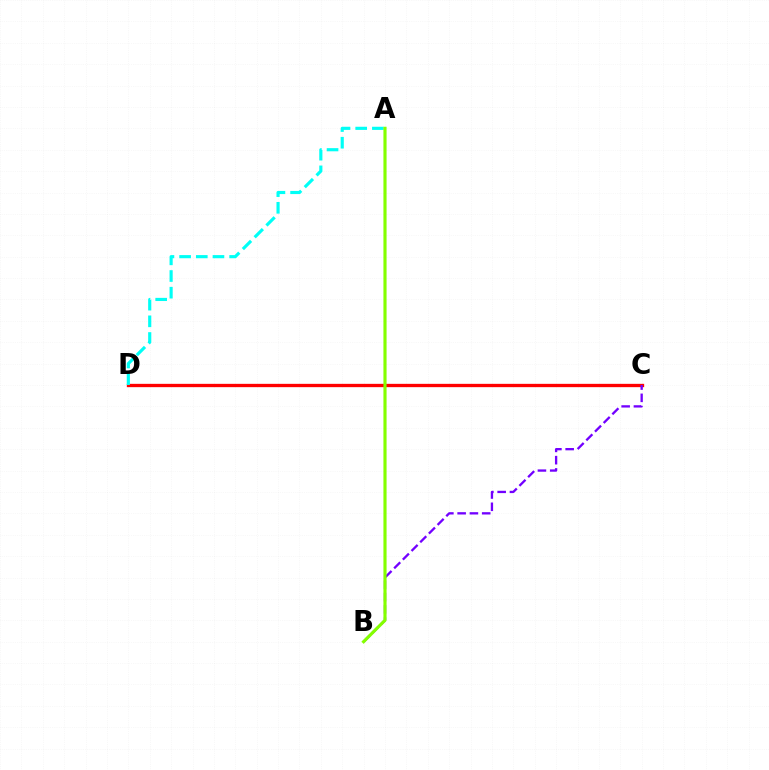{('C', 'D'): [{'color': '#ff0000', 'line_style': 'solid', 'thickness': 2.39}], ('B', 'C'): [{'color': '#7200ff', 'line_style': 'dashed', 'thickness': 1.67}], ('A', 'D'): [{'color': '#00fff6', 'line_style': 'dashed', 'thickness': 2.27}], ('A', 'B'): [{'color': '#84ff00', 'line_style': 'solid', 'thickness': 2.27}]}